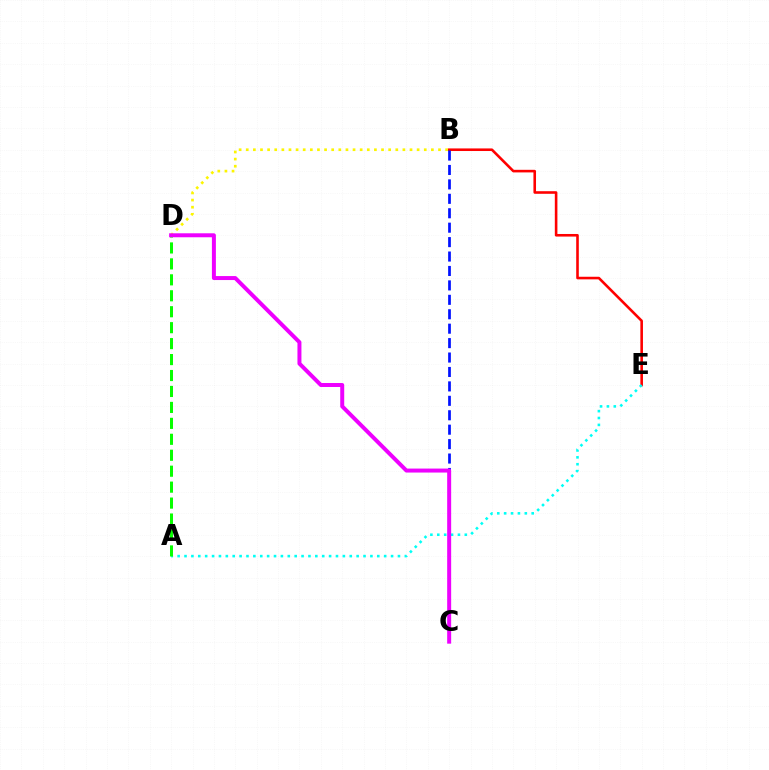{('B', 'E'): [{'color': '#ff0000', 'line_style': 'solid', 'thickness': 1.87}], ('A', 'E'): [{'color': '#00fff6', 'line_style': 'dotted', 'thickness': 1.87}], ('B', 'D'): [{'color': '#fcf500', 'line_style': 'dotted', 'thickness': 1.93}], ('A', 'D'): [{'color': '#08ff00', 'line_style': 'dashed', 'thickness': 2.17}], ('B', 'C'): [{'color': '#0010ff', 'line_style': 'dashed', 'thickness': 1.96}], ('C', 'D'): [{'color': '#ee00ff', 'line_style': 'solid', 'thickness': 2.87}]}